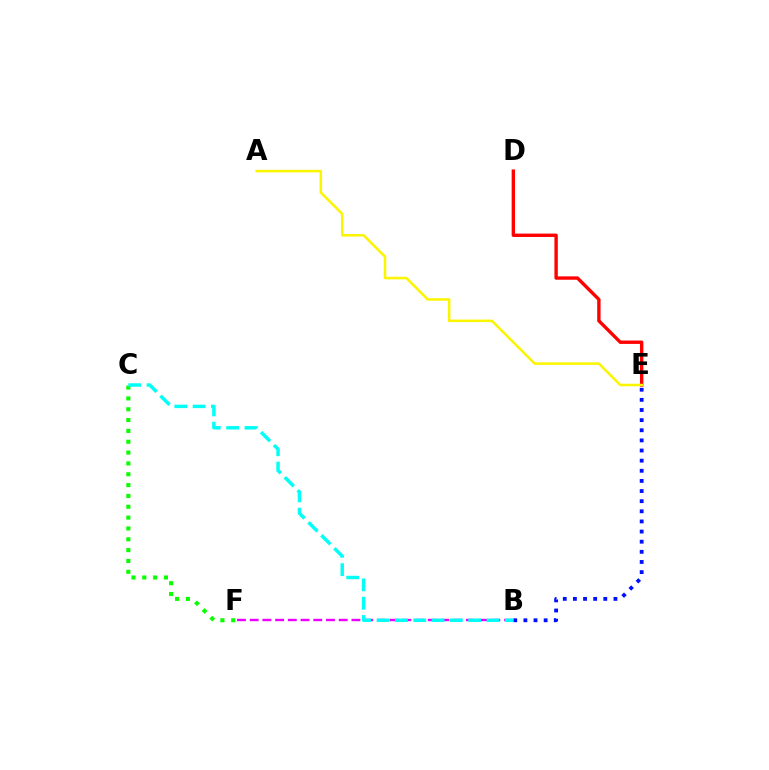{('B', 'E'): [{'color': '#0010ff', 'line_style': 'dotted', 'thickness': 2.75}], ('C', 'F'): [{'color': '#08ff00', 'line_style': 'dotted', 'thickness': 2.94}], ('D', 'E'): [{'color': '#ff0000', 'line_style': 'solid', 'thickness': 2.43}], ('A', 'E'): [{'color': '#fcf500', 'line_style': 'solid', 'thickness': 1.83}], ('B', 'F'): [{'color': '#ee00ff', 'line_style': 'dashed', 'thickness': 1.73}], ('B', 'C'): [{'color': '#00fff6', 'line_style': 'dashed', 'thickness': 2.49}]}